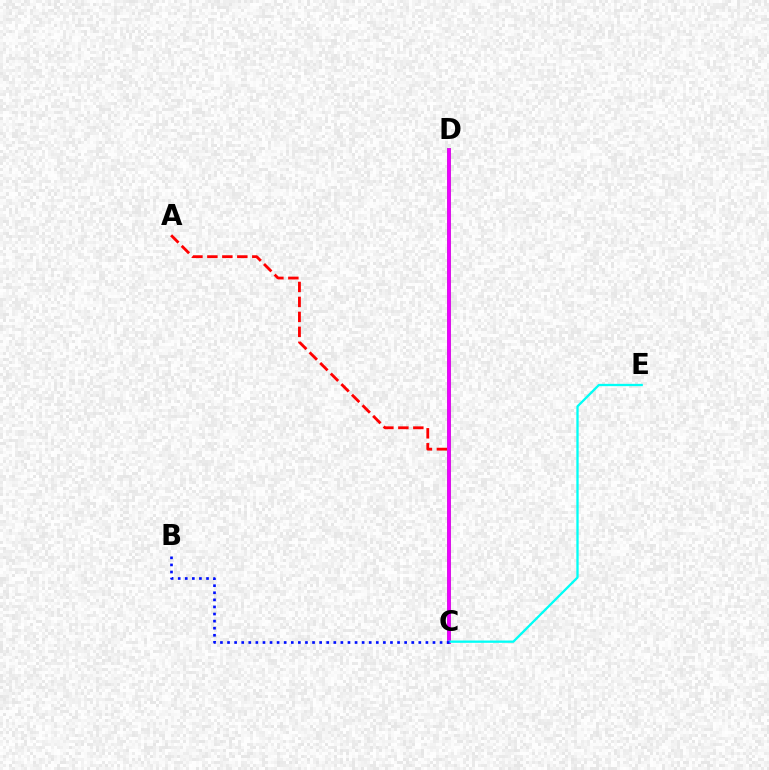{('C', 'D'): [{'color': '#fcf500', 'line_style': 'dotted', 'thickness': 2.81}, {'color': '#08ff00', 'line_style': 'solid', 'thickness': 2.86}, {'color': '#ee00ff', 'line_style': 'solid', 'thickness': 2.76}], ('A', 'C'): [{'color': '#ff0000', 'line_style': 'dashed', 'thickness': 2.03}], ('C', 'E'): [{'color': '#00fff6', 'line_style': 'solid', 'thickness': 1.66}], ('B', 'C'): [{'color': '#0010ff', 'line_style': 'dotted', 'thickness': 1.92}]}